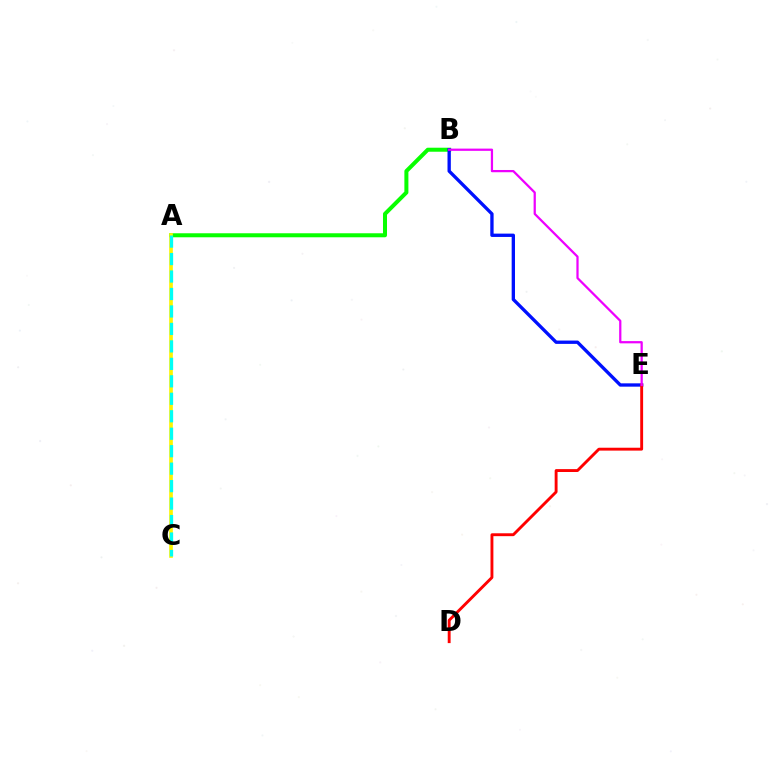{('A', 'B'): [{'color': '#08ff00', 'line_style': 'solid', 'thickness': 2.89}], ('B', 'E'): [{'color': '#0010ff', 'line_style': 'solid', 'thickness': 2.4}, {'color': '#ee00ff', 'line_style': 'solid', 'thickness': 1.62}], ('D', 'E'): [{'color': '#ff0000', 'line_style': 'solid', 'thickness': 2.08}], ('A', 'C'): [{'color': '#fcf500', 'line_style': 'solid', 'thickness': 2.64}, {'color': '#00fff6', 'line_style': 'dashed', 'thickness': 2.37}]}